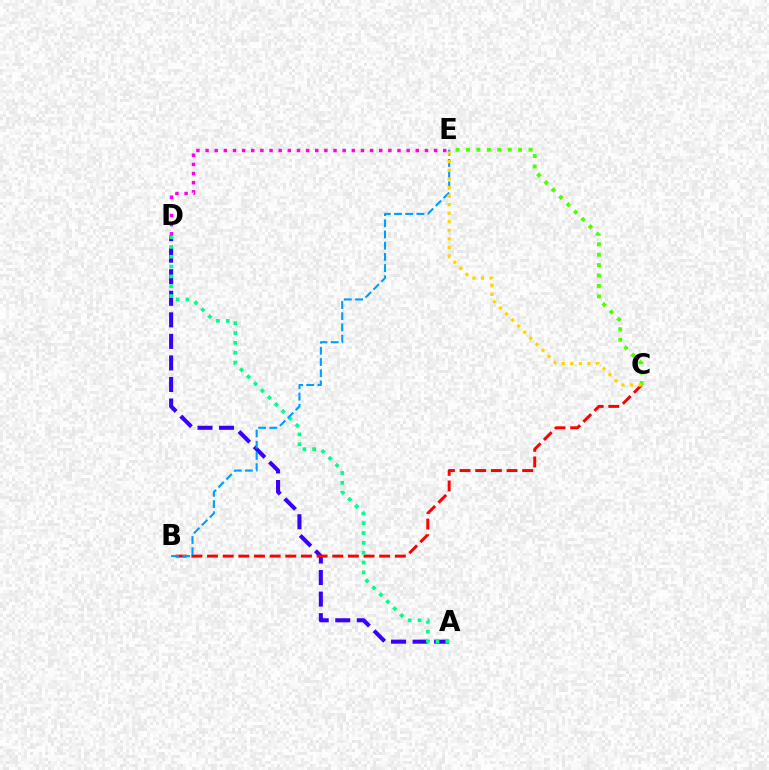{('A', 'D'): [{'color': '#3700ff', 'line_style': 'dashed', 'thickness': 2.93}, {'color': '#00ff86', 'line_style': 'dotted', 'thickness': 2.67}], ('B', 'C'): [{'color': '#ff0000', 'line_style': 'dashed', 'thickness': 2.13}], ('C', 'E'): [{'color': '#4fff00', 'line_style': 'dotted', 'thickness': 2.84}, {'color': '#ffd500', 'line_style': 'dotted', 'thickness': 2.33}], ('B', 'E'): [{'color': '#009eff', 'line_style': 'dashed', 'thickness': 1.52}], ('D', 'E'): [{'color': '#ff00ed', 'line_style': 'dotted', 'thickness': 2.48}]}